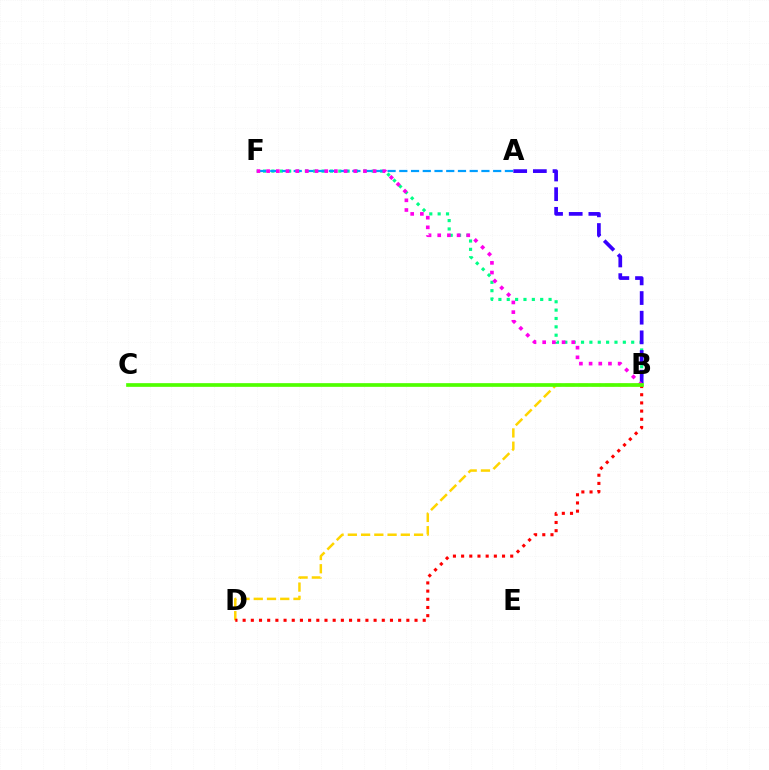{('B', 'D'): [{'color': '#ffd500', 'line_style': 'dashed', 'thickness': 1.8}, {'color': '#ff0000', 'line_style': 'dotted', 'thickness': 2.22}], ('B', 'F'): [{'color': '#00ff86', 'line_style': 'dotted', 'thickness': 2.27}, {'color': '#ff00ed', 'line_style': 'dotted', 'thickness': 2.63}], ('A', 'F'): [{'color': '#009eff', 'line_style': 'dashed', 'thickness': 1.59}], ('A', 'B'): [{'color': '#3700ff', 'line_style': 'dashed', 'thickness': 2.67}], ('B', 'C'): [{'color': '#4fff00', 'line_style': 'solid', 'thickness': 2.65}]}